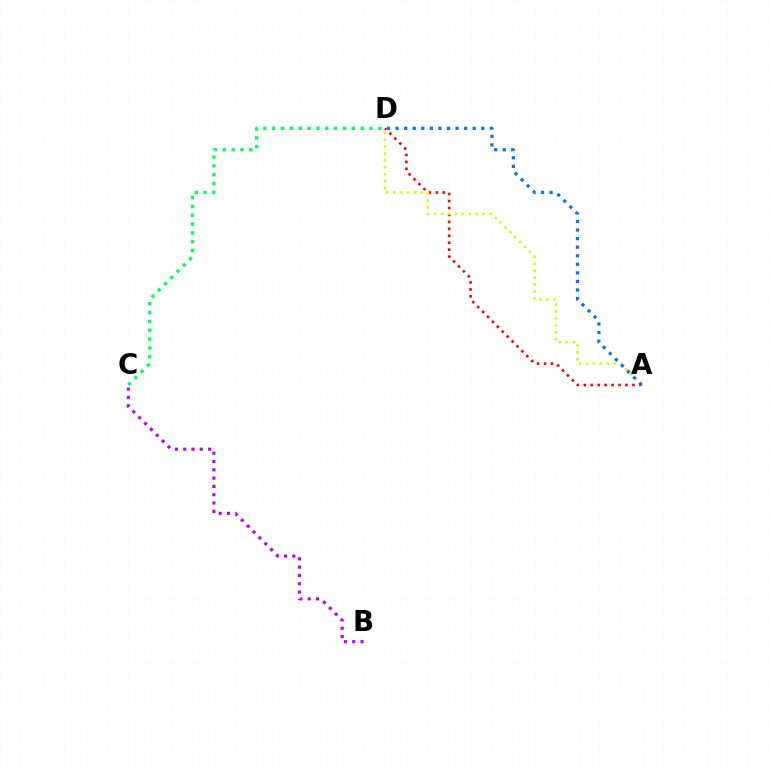{('B', 'C'): [{'color': '#b900ff', 'line_style': 'dotted', 'thickness': 2.26}], ('C', 'D'): [{'color': '#00ff5c', 'line_style': 'dotted', 'thickness': 2.4}], ('A', 'D'): [{'color': '#ff0000', 'line_style': 'dotted', 'thickness': 1.89}, {'color': '#d1ff00', 'line_style': 'dotted', 'thickness': 1.88}, {'color': '#0074ff', 'line_style': 'dotted', 'thickness': 2.33}]}